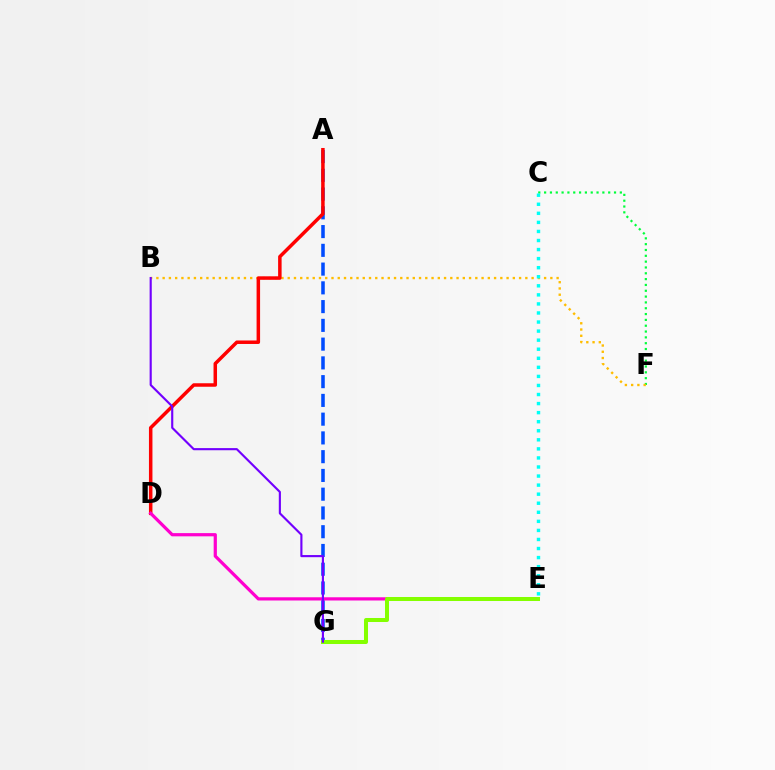{('A', 'G'): [{'color': '#004bff', 'line_style': 'dashed', 'thickness': 2.55}], ('C', 'F'): [{'color': '#00ff39', 'line_style': 'dotted', 'thickness': 1.58}], ('B', 'F'): [{'color': '#ffbd00', 'line_style': 'dotted', 'thickness': 1.7}], ('A', 'D'): [{'color': '#ff0000', 'line_style': 'solid', 'thickness': 2.52}], ('D', 'E'): [{'color': '#ff00cf', 'line_style': 'solid', 'thickness': 2.32}], ('E', 'G'): [{'color': '#84ff00', 'line_style': 'solid', 'thickness': 2.89}], ('C', 'E'): [{'color': '#00fff6', 'line_style': 'dotted', 'thickness': 2.46}], ('B', 'G'): [{'color': '#7200ff', 'line_style': 'solid', 'thickness': 1.54}]}